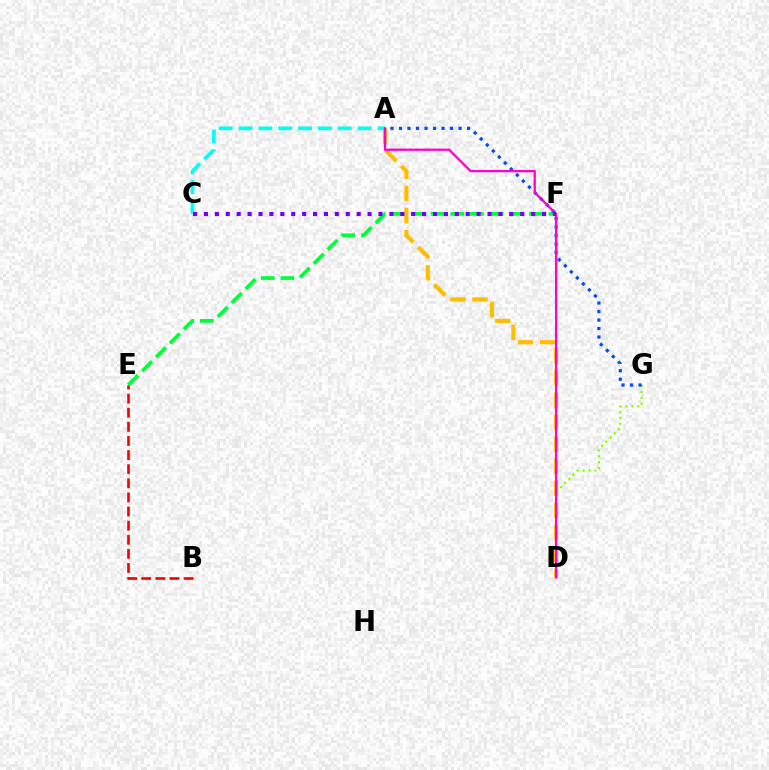{('D', 'G'): [{'color': '#84ff00', 'line_style': 'dotted', 'thickness': 1.61}], ('E', 'F'): [{'color': '#00ff39', 'line_style': 'dashed', 'thickness': 2.67}], ('A', 'D'): [{'color': '#ffbd00', 'line_style': 'dashed', 'thickness': 3.0}, {'color': '#ff00cf', 'line_style': 'solid', 'thickness': 1.63}], ('B', 'E'): [{'color': '#ff0000', 'line_style': 'dashed', 'thickness': 1.92}], ('A', 'G'): [{'color': '#004bff', 'line_style': 'dotted', 'thickness': 2.31}], ('A', 'C'): [{'color': '#00fff6', 'line_style': 'dashed', 'thickness': 2.7}], ('C', 'F'): [{'color': '#7200ff', 'line_style': 'dotted', 'thickness': 2.96}]}